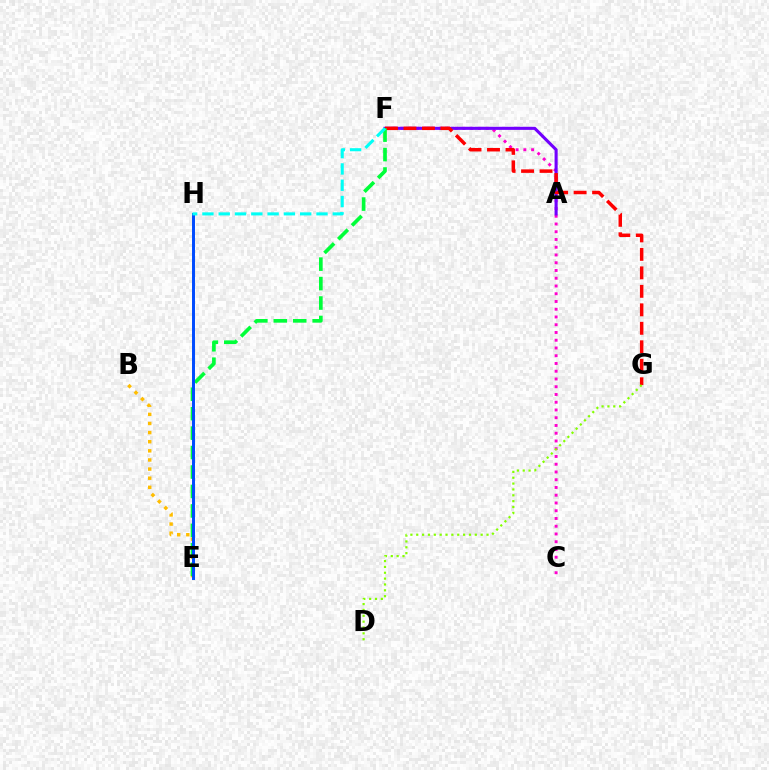{('C', 'F'): [{'color': '#ff00cf', 'line_style': 'dotted', 'thickness': 2.11}], ('A', 'F'): [{'color': '#7200ff', 'line_style': 'solid', 'thickness': 2.23}], ('B', 'E'): [{'color': '#ffbd00', 'line_style': 'dotted', 'thickness': 2.48}], ('F', 'G'): [{'color': '#ff0000', 'line_style': 'dashed', 'thickness': 2.51}], ('D', 'G'): [{'color': '#84ff00', 'line_style': 'dotted', 'thickness': 1.59}], ('E', 'F'): [{'color': '#00ff39', 'line_style': 'dashed', 'thickness': 2.64}], ('E', 'H'): [{'color': '#004bff', 'line_style': 'solid', 'thickness': 2.14}], ('F', 'H'): [{'color': '#00fff6', 'line_style': 'dashed', 'thickness': 2.21}]}